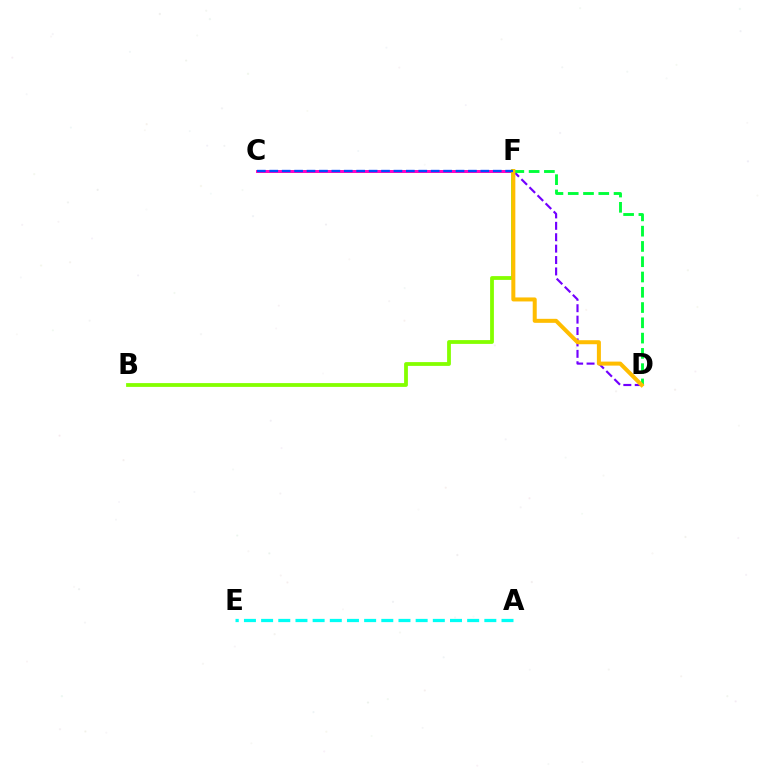{('A', 'E'): [{'color': '#00fff6', 'line_style': 'dashed', 'thickness': 2.33}], ('D', 'F'): [{'color': '#7200ff', 'line_style': 'dashed', 'thickness': 1.55}, {'color': '#00ff39', 'line_style': 'dashed', 'thickness': 2.08}, {'color': '#ffbd00', 'line_style': 'solid', 'thickness': 2.89}], ('C', 'F'): [{'color': '#ff0000', 'line_style': 'solid', 'thickness': 1.81}, {'color': '#ff00cf', 'line_style': 'solid', 'thickness': 1.97}, {'color': '#004bff', 'line_style': 'dashed', 'thickness': 1.69}], ('B', 'F'): [{'color': '#84ff00', 'line_style': 'solid', 'thickness': 2.73}]}